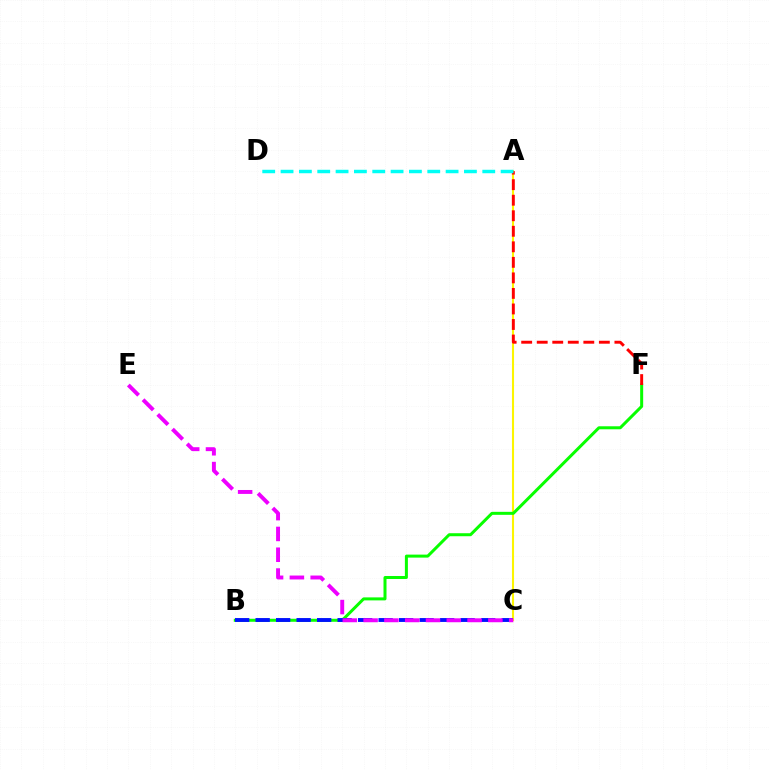{('A', 'C'): [{'color': '#fcf500', 'line_style': 'solid', 'thickness': 1.5}], ('B', 'F'): [{'color': '#08ff00', 'line_style': 'solid', 'thickness': 2.16}], ('A', 'F'): [{'color': '#ff0000', 'line_style': 'dashed', 'thickness': 2.11}], ('B', 'C'): [{'color': '#0010ff', 'line_style': 'dashed', 'thickness': 2.78}], ('C', 'E'): [{'color': '#ee00ff', 'line_style': 'dashed', 'thickness': 2.83}], ('A', 'D'): [{'color': '#00fff6', 'line_style': 'dashed', 'thickness': 2.49}]}